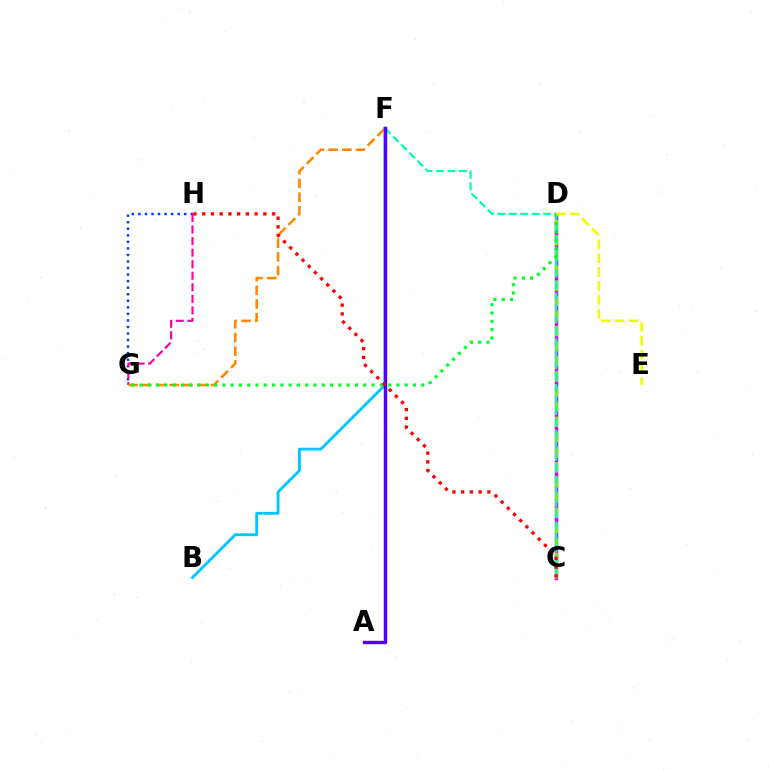{('G', 'H'): [{'color': '#003fff', 'line_style': 'dotted', 'thickness': 1.78}, {'color': '#ff00a0', 'line_style': 'dashed', 'thickness': 1.57}], ('C', 'D'): [{'color': '#d600ff', 'line_style': 'solid', 'thickness': 2.5}, {'color': '#66ff00', 'line_style': 'dashed', 'thickness': 2.06}], ('B', 'F'): [{'color': '#00c7ff', 'line_style': 'solid', 'thickness': 2.04}], ('C', 'F'): [{'color': '#00ffaf', 'line_style': 'dashed', 'thickness': 1.56}], ('F', 'G'): [{'color': '#ff8800', 'line_style': 'dashed', 'thickness': 1.86}], ('A', 'F'): [{'color': '#4f00ff', 'line_style': 'solid', 'thickness': 2.46}], ('D', 'G'): [{'color': '#00ff27', 'line_style': 'dotted', 'thickness': 2.25}], ('C', 'H'): [{'color': '#ff0000', 'line_style': 'dotted', 'thickness': 2.37}], ('D', 'E'): [{'color': '#eeff00', 'line_style': 'dashed', 'thickness': 1.89}]}